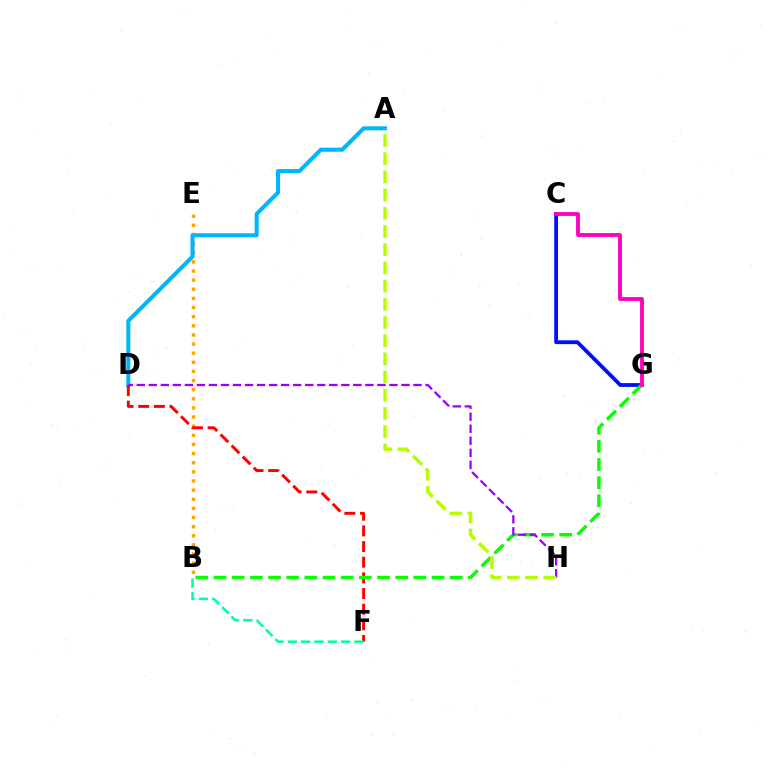{('C', 'G'): [{'color': '#0010ff', 'line_style': 'solid', 'thickness': 2.73}, {'color': '#ff00bd', 'line_style': 'solid', 'thickness': 2.77}], ('B', 'E'): [{'color': '#ffa500', 'line_style': 'dotted', 'thickness': 2.48}], ('A', 'D'): [{'color': '#00b5ff', 'line_style': 'solid', 'thickness': 2.92}], ('D', 'F'): [{'color': '#ff0000', 'line_style': 'dashed', 'thickness': 2.13}], ('B', 'G'): [{'color': '#08ff00', 'line_style': 'dashed', 'thickness': 2.47}], ('D', 'H'): [{'color': '#9b00ff', 'line_style': 'dashed', 'thickness': 1.63}], ('A', 'H'): [{'color': '#b3ff00', 'line_style': 'dashed', 'thickness': 2.47}], ('B', 'F'): [{'color': '#00ff9d', 'line_style': 'dashed', 'thickness': 1.81}]}